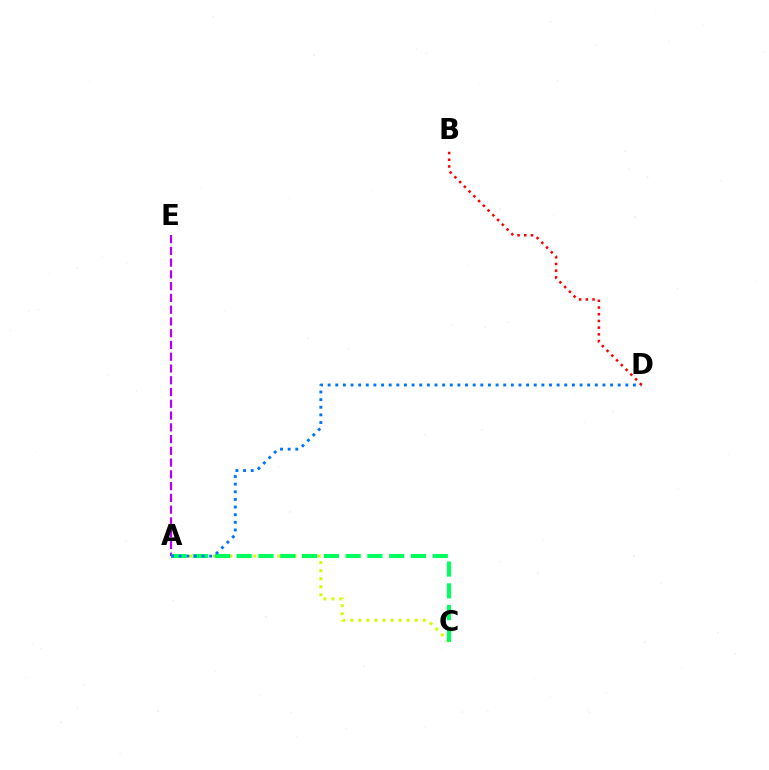{('A', 'C'): [{'color': '#d1ff00', 'line_style': 'dotted', 'thickness': 2.19}, {'color': '#00ff5c', 'line_style': 'dashed', 'thickness': 2.96}], ('A', 'E'): [{'color': '#b900ff', 'line_style': 'dashed', 'thickness': 1.6}], ('A', 'D'): [{'color': '#0074ff', 'line_style': 'dotted', 'thickness': 2.07}], ('B', 'D'): [{'color': '#ff0000', 'line_style': 'dotted', 'thickness': 1.82}]}